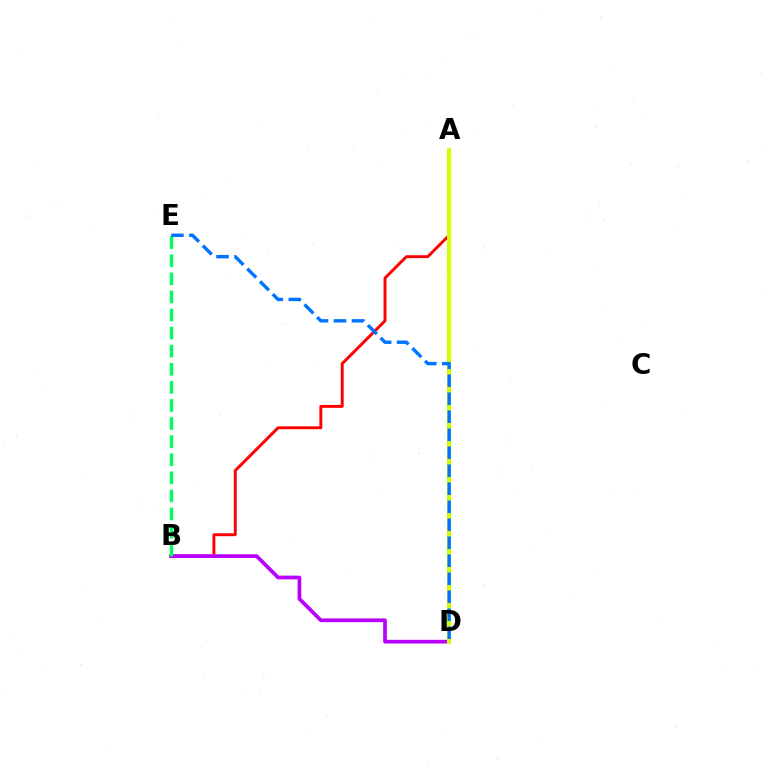{('A', 'B'): [{'color': '#ff0000', 'line_style': 'solid', 'thickness': 2.11}], ('B', 'D'): [{'color': '#b900ff', 'line_style': 'solid', 'thickness': 2.67}], ('A', 'D'): [{'color': '#d1ff00', 'line_style': 'solid', 'thickness': 2.94}], ('B', 'E'): [{'color': '#00ff5c', 'line_style': 'dashed', 'thickness': 2.46}], ('D', 'E'): [{'color': '#0074ff', 'line_style': 'dashed', 'thickness': 2.45}]}